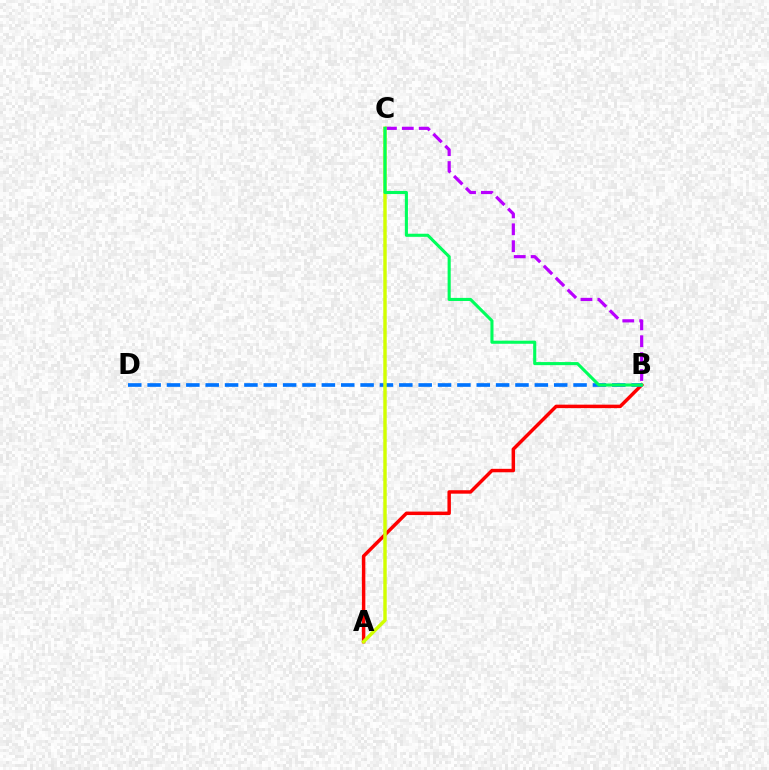{('A', 'B'): [{'color': '#ff0000', 'line_style': 'solid', 'thickness': 2.49}], ('B', 'D'): [{'color': '#0074ff', 'line_style': 'dashed', 'thickness': 2.63}], ('B', 'C'): [{'color': '#b900ff', 'line_style': 'dashed', 'thickness': 2.29}, {'color': '#00ff5c', 'line_style': 'solid', 'thickness': 2.23}], ('A', 'C'): [{'color': '#d1ff00', 'line_style': 'solid', 'thickness': 2.47}]}